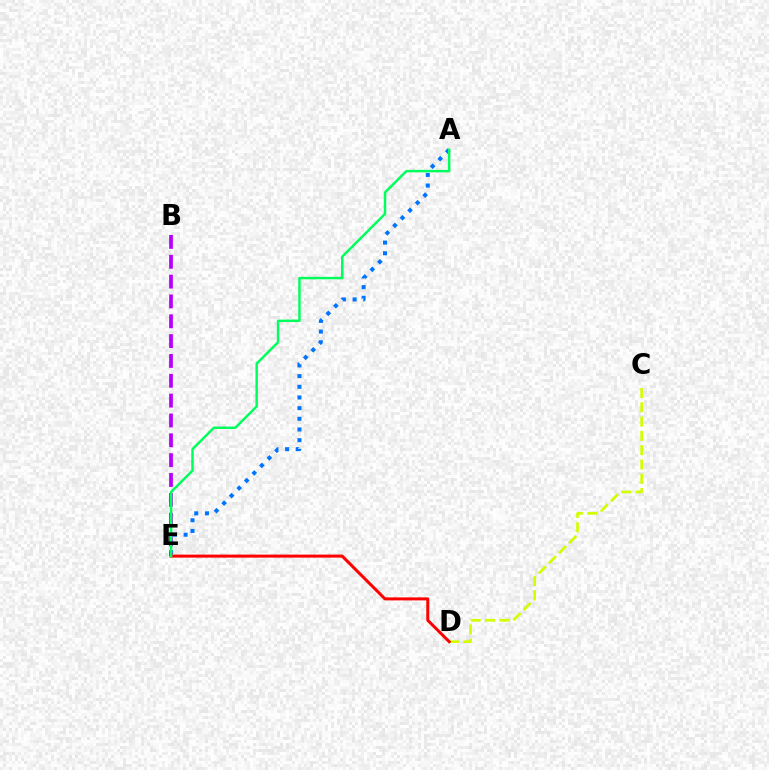{('A', 'E'): [{'color': '#0074ff', 'line_style': 'dotted', 'thickness': 2.9}, {'color': '#00ff5c', 'line_style': 'solid', 'thickness': 1.78}], ('C', 'D'): [{'color': '#d1ff00', 'line_style': 'dashed', 'thickness': 1.94}], ('B', 'E'): [{'color': '#b900ff', 'line_style': 'dashed', 'thickness': 2.69}], ('D', 'E'): [{'color': '#ff0000', 'line_style': 'solid', 'thickness': 2.17}]}